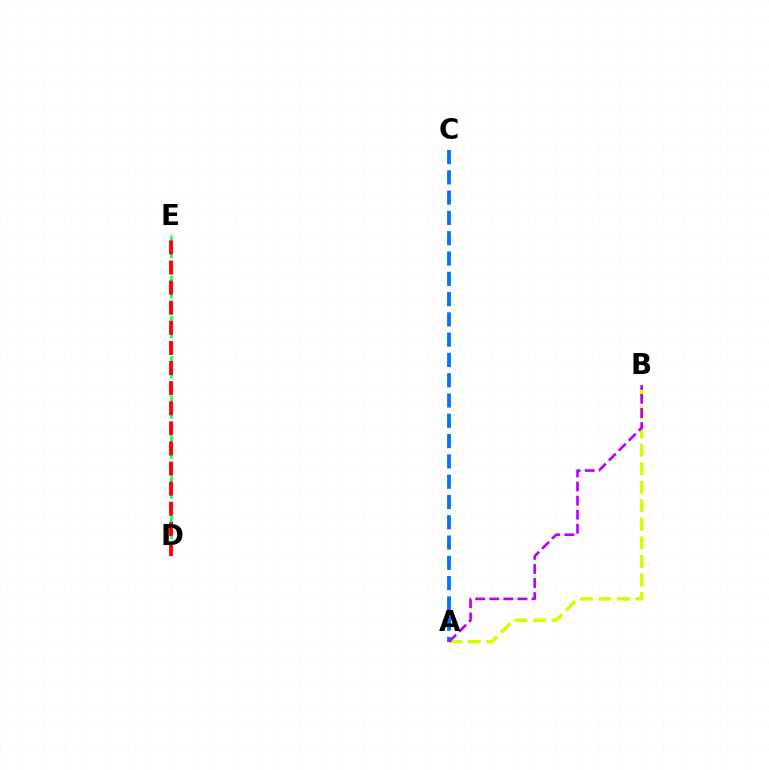{('A', 'B'): [{'color': '#d1ff00', 'line_style': 'dashed', 'thickness': 2.52}, {'color': '#b900ff', 'line_style': 'dashed', 'thickness': 1.91}], ('D', 'E'): [{'color': '#00ff5c', 'line_style': 'dashed', 'thickness': 1.82}, {'color': '#ff0000', 'line_style': 'dashed', 'thickness': 2.73}], ('A', 'C'): [{'color': '#0074ff', 'line_style': 'dashed', 'thickness': 2.76}]}